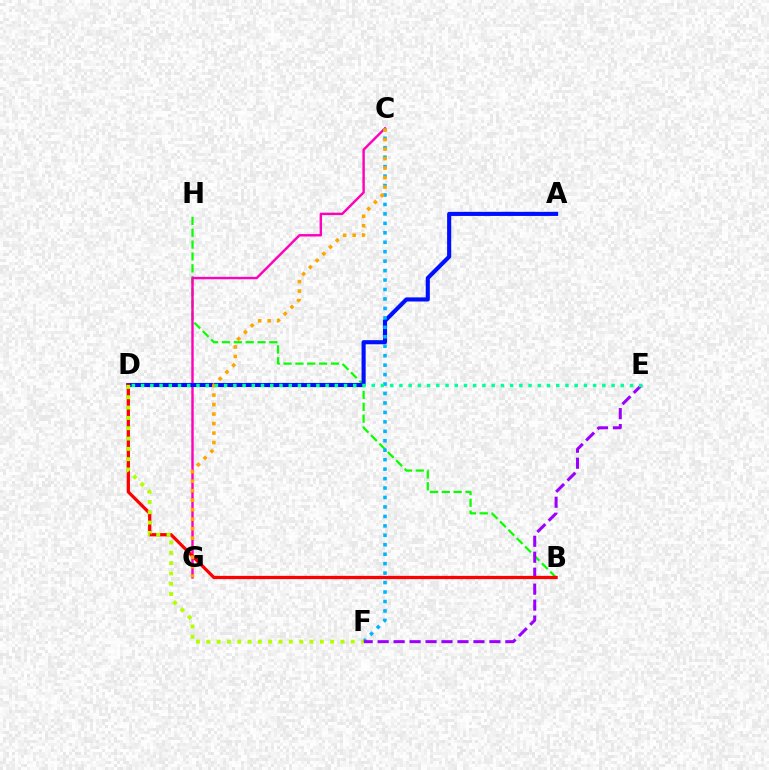{('B', 'H'): [{'color': '#08ff00', 'line_style': 'dashed', 'thickness': 1.61}], ('C', 'G'): [{'color': '#ff00bd', 'line_style': 'solid', 'thickness': 1.74}, {'color': '#ffa500', 'line_style': 'dotted', 'thickness': 2.58}], ('A', 'D'): [{'color': '#0010ff', 'line_style': 'solid', 'thickness': 2.96}], ('C', 'F'): [{'color': '#00b5ff', 'line_style': 'dotted', 'thickness': 2.57}], ('E', 'F'): [{'color': '#9b00ff', 'line_style': 'dashed', 'thickness': 2.17}], ('B', 'D'): [{'color': '#ff0000', 'line_style': 'solid', 'thickness': 2.34}], ('D', 'F'): [{'color': '#b3ff00', 'line_style': 'dotted', 'thickness': 2.8}], ('D', 'E'): [{'color': '#00ff9d', 'line_style': 'dotted', 'thickness': 2.51}]}